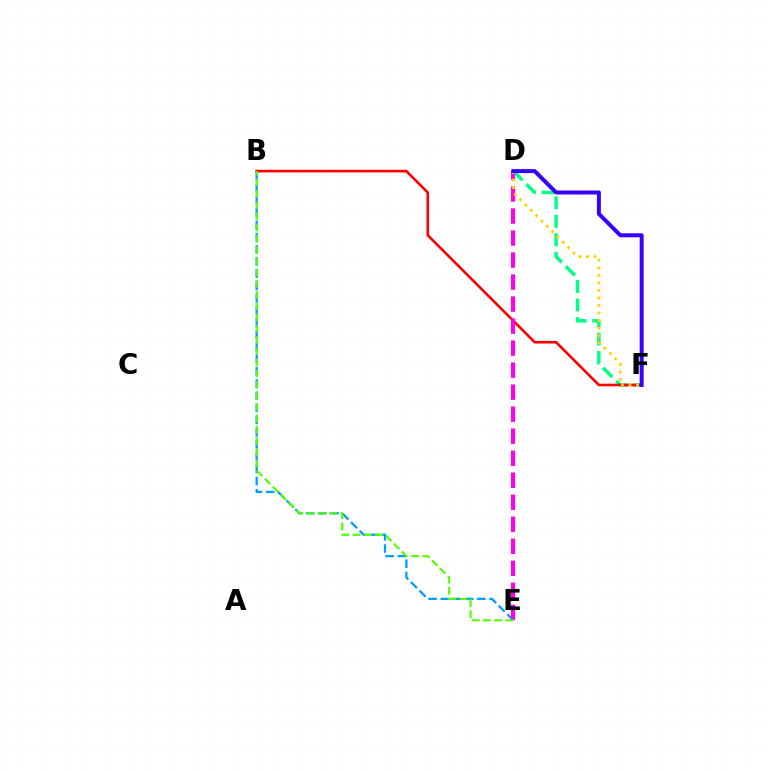{('B', 'E'): [{'color': '#009eff', 'line_style': 'dashed', 'thickness': 1.66}, {'color': '#4fff00', 'line_style': 'dashed', 'thickness': 1.53}], ('D', 'F'): [{'color': '#00ff86', 'line_style': 'dashed', 'thickness': 2.51}, {'color': '#ffd500', 'line_style': 'dotted', 'thickness': 2.05}, {'color': '#3700ff', 'line_style': 'solid', 'thickness': 2.87}], ('B', 'F'): [{'color': '#ff0000', 'line_style': 'solid', 'thickness': 1.89}], ('D', 'E'): [{'color': '#ff00ed', 'line_style': 'dashed', 'thickness': 2.99}]}